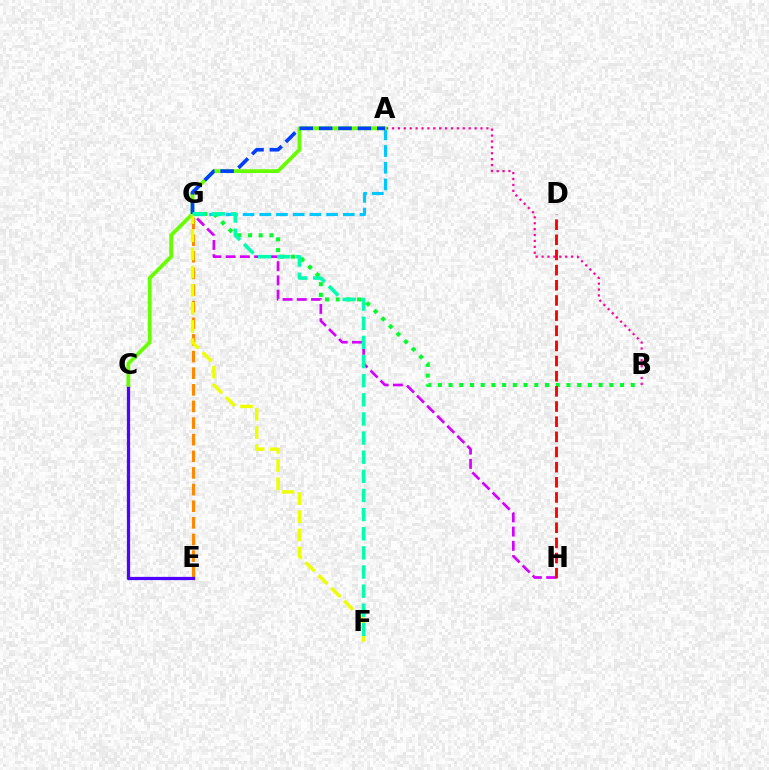{('A', 'G'): [{'color': '#00c7ff', 'line_style': 'dashed', 'thickness': 2.27}, {'color': '#003fff', 'line_style': 'dashed', 'thickness': 2.63}], ('A', 'B'): [{'color': '#ff00a0', 'line_style': 'dotted', 'thickness': 1.6}], ('B', 'G'): [{'color': '#00ff27', 'line_style': 'dotted', 'thickness': 2.91}], ('E', 'G'): [{'color': '#ff8800', 'line_style': 'dashed', 'thickness': 2.26}], ('G', 'H'): [{'color': '#d600ff', 'line_style': 'dashed', 'thickness': 1.93}], ('C', 'E'): [{'color': '#4f00ff', 'line_style': 'solid', 'thickness': 2.33}], ('A', 'C'): [{'color': '#66ff00', 'line_style': 'solid', 'thickness': 2.71}], ('F', 'G'): [{'color': '#eeff00', 'line_style': 'dashed', 'thickness': 2.46}, {'color': '#00ffaf', 'line_style': 'dashed', 'thickness': 2.6}], ('D', 'H'): [{'color': '#ff0000', 'line_style': 'dashed', 'thickness': 2.06}]}